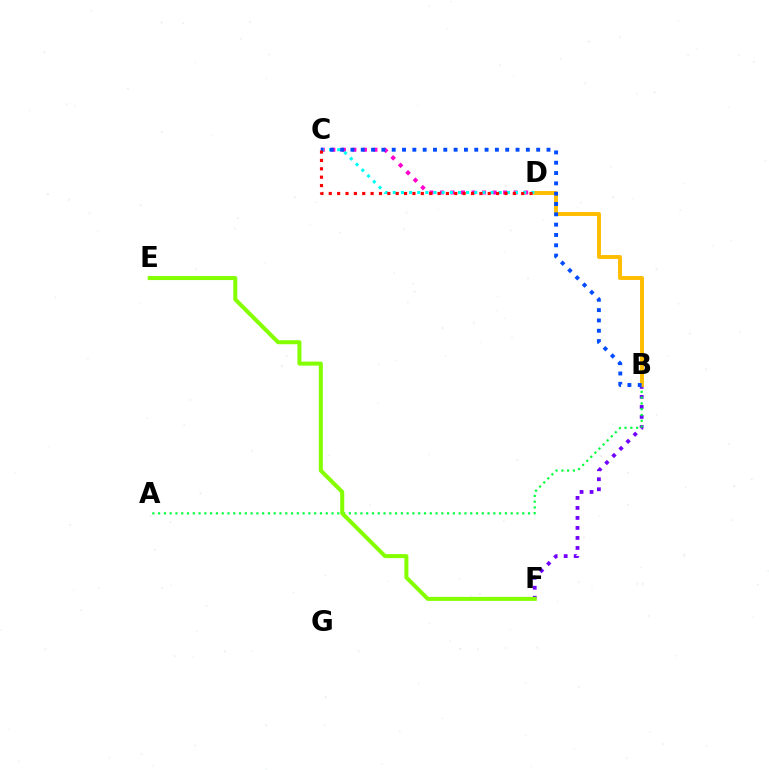{('B', 'F'): [{'color': '#7200ff', 'line_style': 'dotted', 'thickness': 2.72}], ('C', 'D'): [{'color': '#ff00cf', 'line_style': 'dotted', 'thickness': 2.86}, {'color': '#00fff6', 'line_style': 'dotted', 'thickness': 2.21}, {'color': '#ff0000', 'line_style': 'dotted', 'thickness': 2.27}], ('A', 'B'): [{'color': '#00ff39', 'line_style': 'dotted', 'thickness': 1.57}], ('B', 'D'): [{'color': '#ffbd00', 'line_style': 'solid', 'thickness': 2.83}], ('B', 'C'): [{'color': '#004bff', 'line_style': 'dotted', 'thickness': 2.8}], ('E', 'F'): [{'color': '#84ff00', 'line_style': 'solid', 'thickness': 2.89}]}